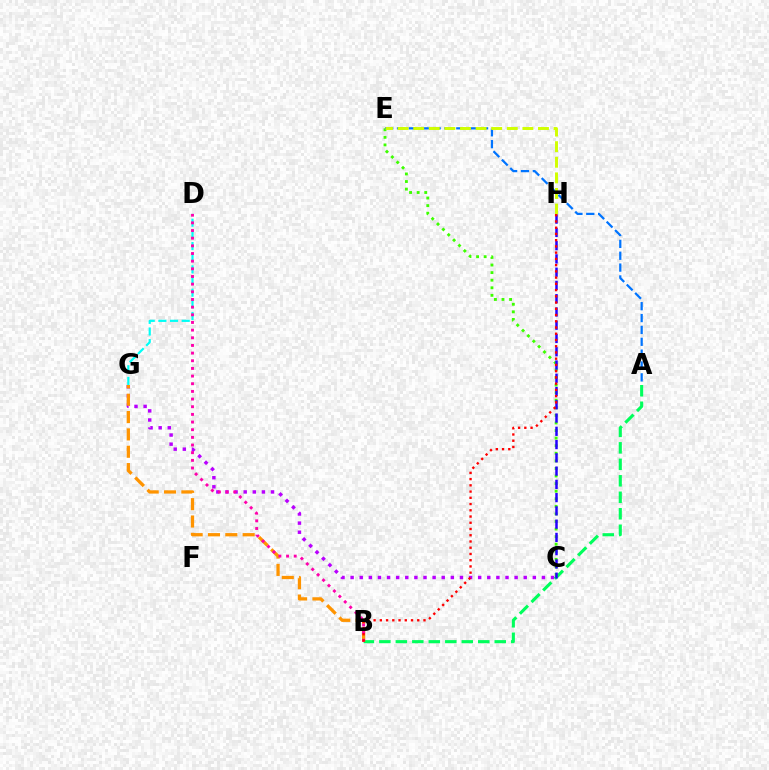{('D', 'G'): [{'color': '#00fff6', 'line_style': 'dashed', 'thickness': 1.58}], ('C', 'G'): [{'color': '#b900ff', 'line_style': 'dotted', 'thickness': 2.48}], ('A', 'B'): [{'color': '#00ff5c', 'line_style': 'dashed', 'thickness': 2.24}], ('B', 'G'): [{'color': '#ff9400', 'line_style': 'dashed', 'thickness': 2.36}], ('C', 'E'): [{'color': '#3dff00', 'line_style': 'dotted', 'thickness': 2.06}], ('B', 'D'): [{'color': '#ff00ac', 'line_style': 'dotted', 'thickness': 2.08}], ('A', 'E'): [{'color': '#0074ff', 'line_style': 'dashed', 'thickness': 1.61}], ('E', 'H'): [{'color': '#d1ff00', 'line_style': 'dashed', 'thickness': 2.12}], ('C', 'H'): [{'color': '#2500ff', 'line_style': 'dashed', 'thickness': 1.8}], ('B', 'H'): [{'color': '#ff0000', 'line_style': 'dotted', 'thickness': 1.69}]}